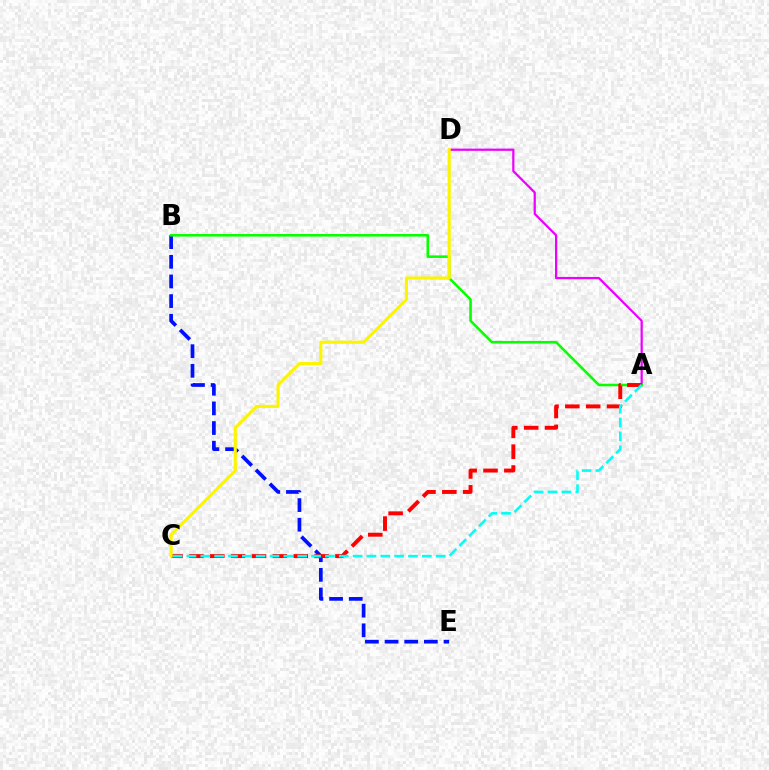{('B', 'E'): [{'color': '#0010ff', 'line_style': 'dashed', 'thickness': 2.67}], ('A', 'D'): [{'color': '#ee00ff', 'line_style': 'solid', 'thickness': 1.61}], ('A', 'B'): [{'color': '#08ff00', 'line_style': 'solid', 'thickness': 1.85}], ('A', 'C'): [{'color': '#ff0000', 'line_style': 'dashed', 'thickness': 2.83}, {'color': '#00fff6', 'line_style': 'dashed', 'thickness': 1.88}], ('C', 'D'): [{'color': '#fcf500', 'line_style': 'solid', 'thickness': 2.26}]}